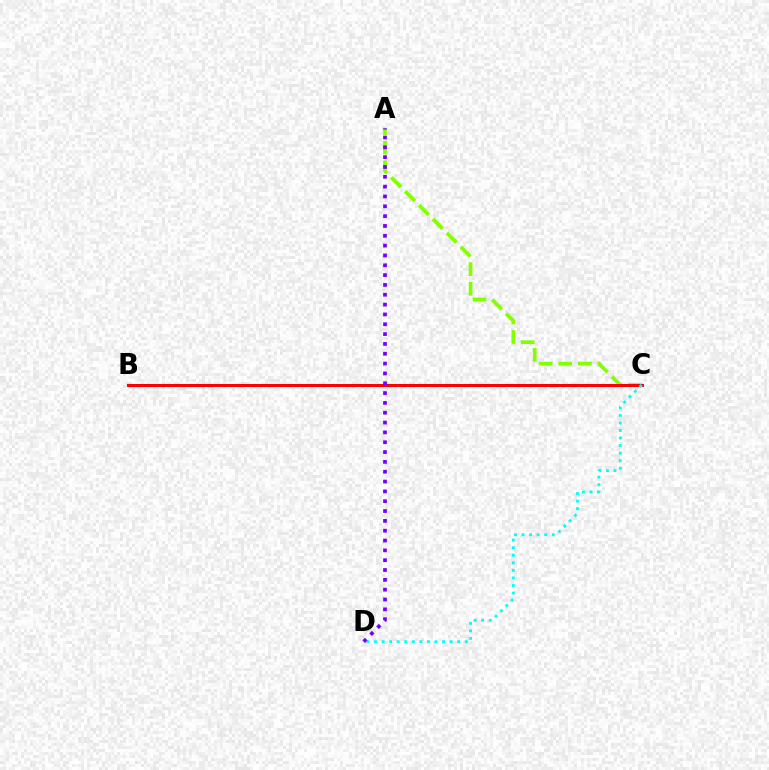{('A', 'C'): [{'color': '#84ff00', 'line_style': 'dashed', 'thickness': 2.67}], ('B', 'C'): [{'color': '#ff0000', 'line_style': 'solid', 'thickness': 2.16}], ('C', 'D'): [{'color': '#00fff6', 'line_style': 'dotted', 'thickness': 2.05}], ('A', 'D'): [{'color': '#7200ff', 'line_style': 'dotted', 'thickness': 2.67}]}